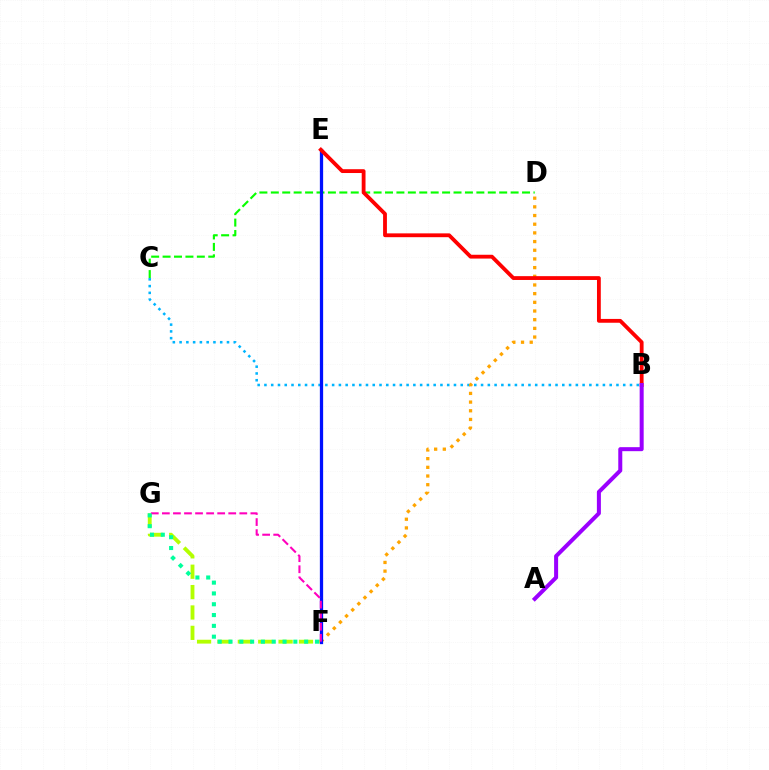{('B', 'C'): [{'color': '#00b5ff', 'line_style': 'dotted', 'thickness': 1.84}], ('C', 'D'): [{'color': '#08ff00', 'line_style': 'dashed', 'thickness': 1.55}], ('F', 'G'): [{'color': '#b3ff00', 'line_style': 'dashed', 'thickness': 2.77}, {'color': '#ff00bd', 'line_style': 'dashed', 'thickness': 1.5}, {'color': '#00ff9d', 'line_style': 'dotted', 'thickness': 2.94}], ('D', 'F'): [{'color': '#ffa500', 'line_style': 'dotted', 'thickness': 2.36}], ('E', 'F'): [{'color': '#0010ff', 'line_style': 'solid', 'thickness': 2.35}], ('B', 'E'): [{'color': '#ff0000', 'line_style': 'solid', 'thickness': 2.75}], ('A', 'B'): [{'color': '#9b00ff', 'line_style': 'solid', 'thickness': 2.89}]}